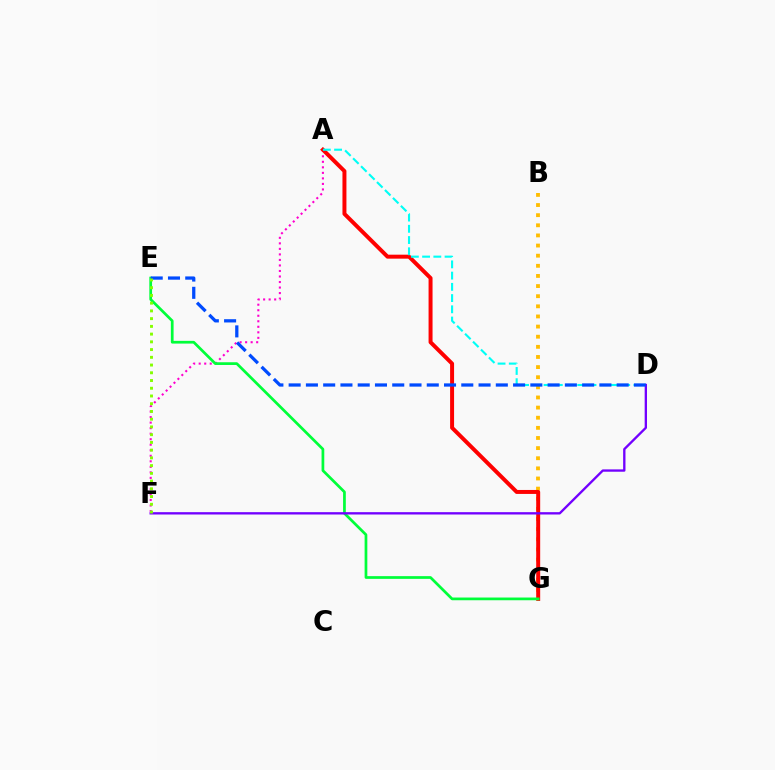{('A', 'F'): [{'color': '#ff00cf', 'line_style': 'dotted', 'thickness': 1.5}], ('B', 'G'): [{'color': '#ffbd00', 'line_style': 'dotted', 'thickness': 2.75}], ('A', 'G'): [{'color': '#ff0000', 'line_style': 'solid', 'thickness': 2.86}], ('E', 'G'): [{'color': '#00ff39', 'line_style': 'solid', 'thickness': 1.96}], ('A', 'D'): [{'color': '#00fff6', 'line_style': 'dashed', 'thickness': 1.53}], ('D', 'F'): [{'color': '#7200ff', 'line_style': 'solid', 'thickness': 1.68}], ('D', 'E'): [{'color': '#004bff', 'line_style': 'dashed', 'thickness': 2.35}], ('E', 'F'): [{'color': '#84ff00', 'line_style': 'dotted', 'thickness': 2.1}]}